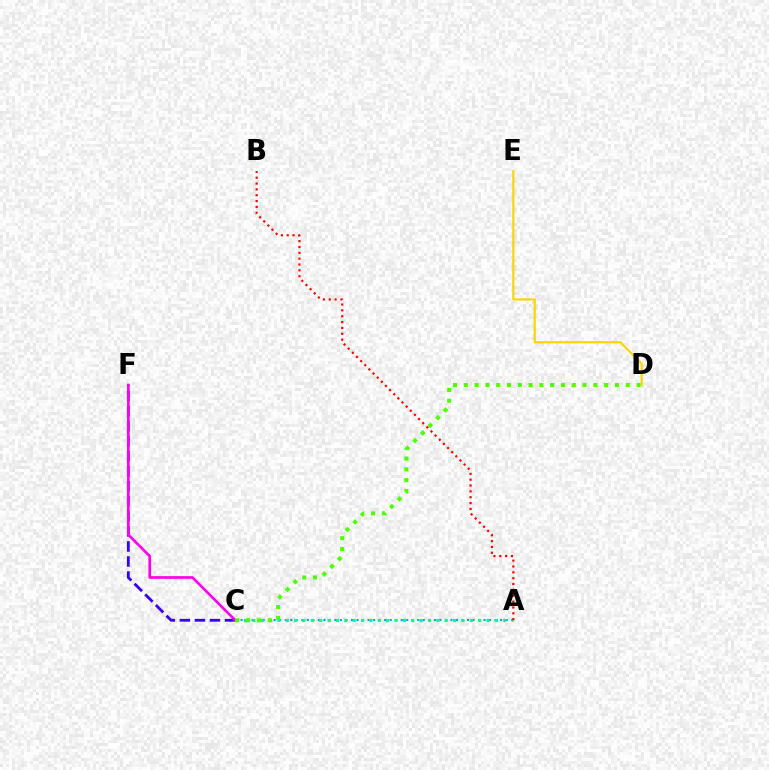{('C', 'F'): [{'color': '#3700ff', 'line_style': 'dashed', 'thickness': 2.04}, {'color': '#ff00ed', 'line_style': 'solid', 'thickness': 1.93}], ('A', 'C'): [{'color': '#009eff', 'line_style': 'dotted', 'thickness': 1.5}, {'color': '#00ff86', 'line_style': 'dotted', 'thickness': 2.27}], ('D', 'E'): [{'color': '#ffd500', 'line_style': 'solid', 'thickness': 1.57}], ('C', 'D'): [{'color': '#4fff00', 'line_style': 'dotted', 'thickness': 2.93}], ('A', 'B'): [{'color': '#ff0000', 'line_style': 'dotted', 'thickness': 1.59}]}